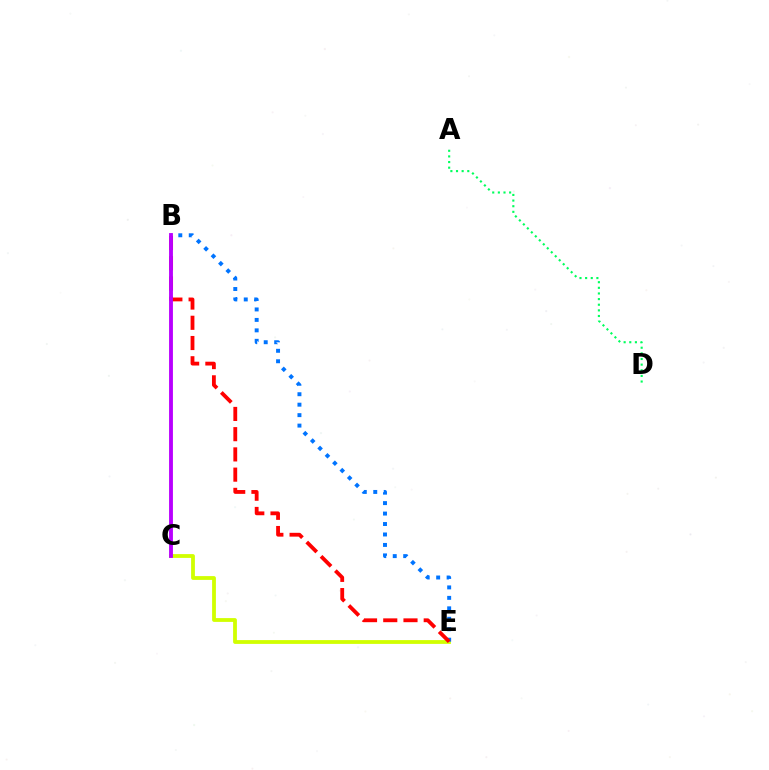{('C', 'E'): [{'color': '#d1ff00', 'line_style': 'solid', 'thickness': 2.73}], ('B', 'E'): [{'color': '#0074ff', 'line_style': 'dotted', 'thickness': 2.84}, {'color': '#ff0000', 'line_style': 'dashed', 'thickness': 2.75}], ('A', 'D'): [{'color': '#00ff5c', 'line_style': 'dotted', 'thickness': 1.53}], ('B', 'C'): [{'color': '#b900ff', 'line_style': 'solid', 'thickness': 2.77}]}